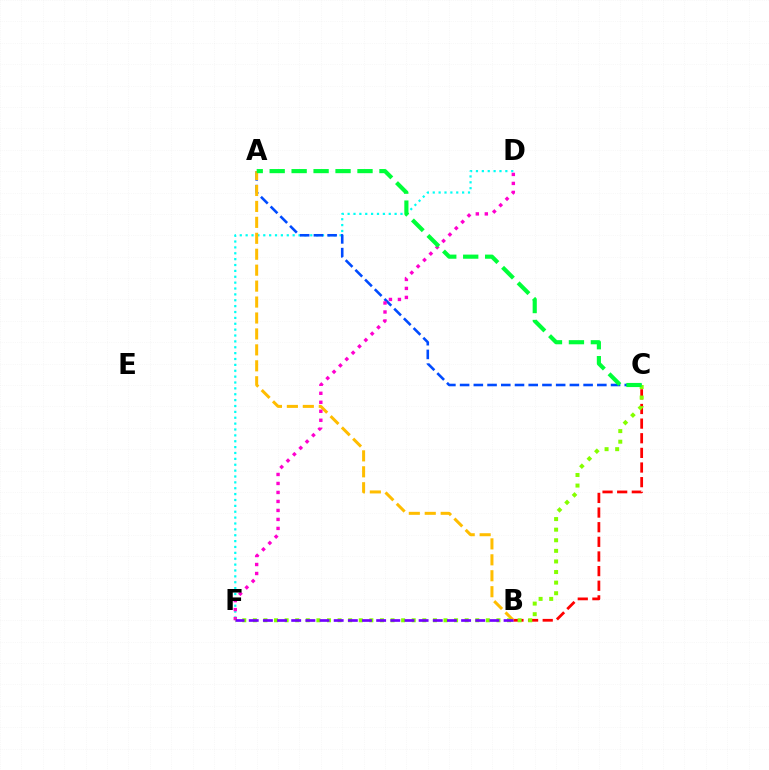{('D', 'F'): [{'color': '#00fff6', 'line_style': 'dotted', 'thickness': 1.6}, {'color': '#ff00cf', 'line_style': 'dotted', 'thickness': 2.44}], ('B', 'C'): [{'color': '#ff0000', 'line_style': 'dashed', 'thickness': 1.99}], ('A', 'C'): [{'color': '#004bff', 'line_style': 'dashed', 'thickness': 1.86}, {'color': '#00ff39', 'line_style': 'dashed', 'thickness': 2.98}], ('A', 'B'): [{'color': '#ffbd00', 'line_style': 'dashed', 'thickness': 2.17}], ('C', 'F'): [{'color': '#84ff00', 'line_style': 'dotted', 'thickness': 2.88}], ('B', 'F'): [{'color': '#7200ff', 'line_style': 'dashed', 'thickness': 1.92}]}